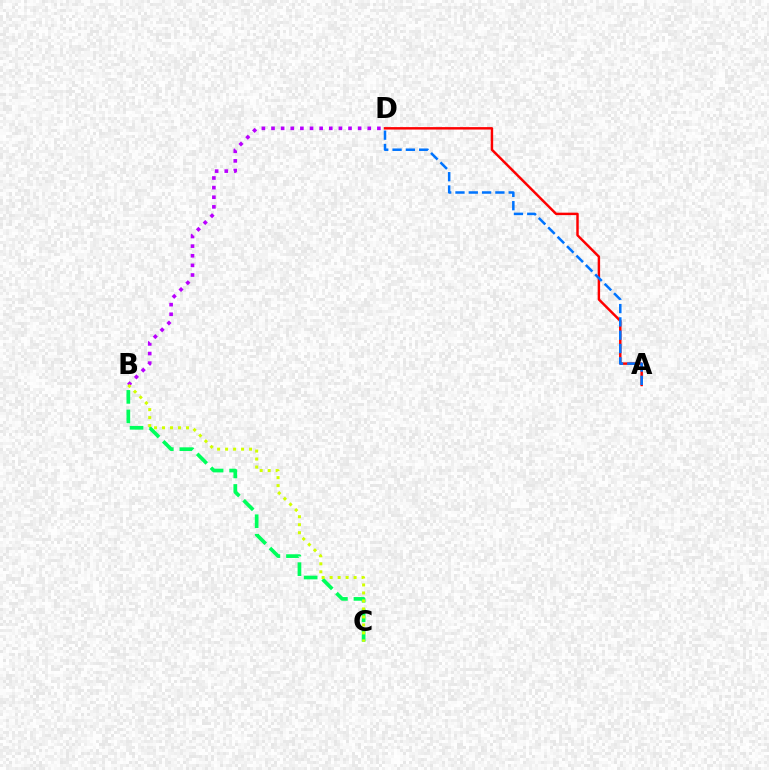{('A', 'D'): [{'color': '#ff0000', 'line_style': 'solid', 'thickness': 1.77}, {'color': '#0074ff', 'line_style': 'dashed', 'thickness': 1.81}], ('B', 'C'): [{'color': '#00ff5c', 'line_style': 'dashed', 'thickness': 2.66}, {'color': '#d1ff00', 'line_style': 'dotted', 'thickness': 2.17}], ('B', 'D'): [{'color': '#b900ff', 'line_style': 'dotted', 'thickness': 2.62}]}